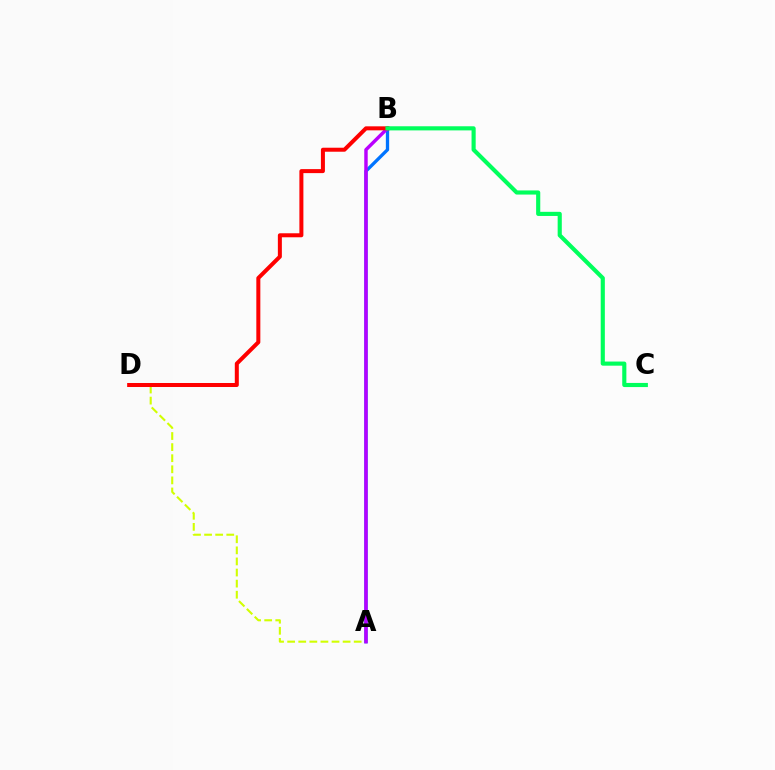{('A', 'D'): [{'color': '#d1ff00', 'line_style': 'dashed', 'thickness': 1.51}], ('A', 'B'): [{'color': '#0074ff', 'line_style': 'solid', 'thickness': 2.38}, {'color': '#b900ff', 'line_style': 'solid', 'thickness': 2.48}], ('B', 'D'): [{'color': '#ff0000', 'line_style': 'solid', 'thickness': 2.88}], ('B', 'C'): [{'color': '#00ff5c', 'line_style': 'solid', 'thickness': 2.97}]}